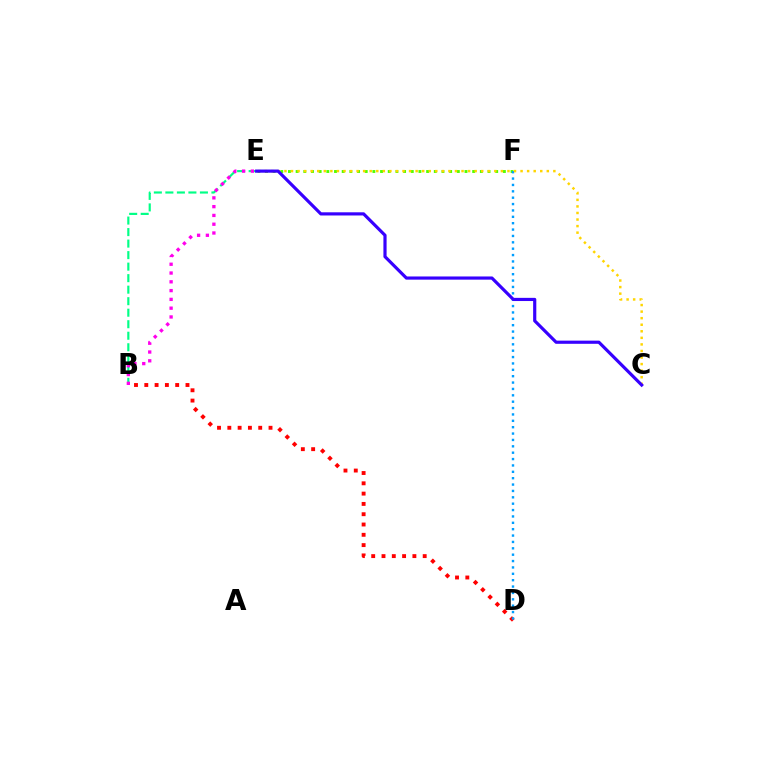{('E', 'F'): [{'color': '#4fff00', 'line_style': 'dotted', 'thickness': 2.09}], ('B', 'D'): [{'color': '#ff0000', 'line_style': 'dotted', 'thickness': 2.8}], ('D', 'F'): [{'color': '#009eff', 'line_style': 'dotted', 'thickness': 1.73}], ('B', 'E'): [{'color': '#00ff86', 'line_style': 'dashed', 'thickness': 1.56}, {'color': '#ff00ed', 'line_style': 'dotted', 'thickness': 2.39}], ('C', 'E'): [{'color': '#ffd500', 'line_style': 'dotted', 'thickness': 1.78}, {'color': '#3700ff', 'line_style': 'solid', 'thickness': 2.29}]}